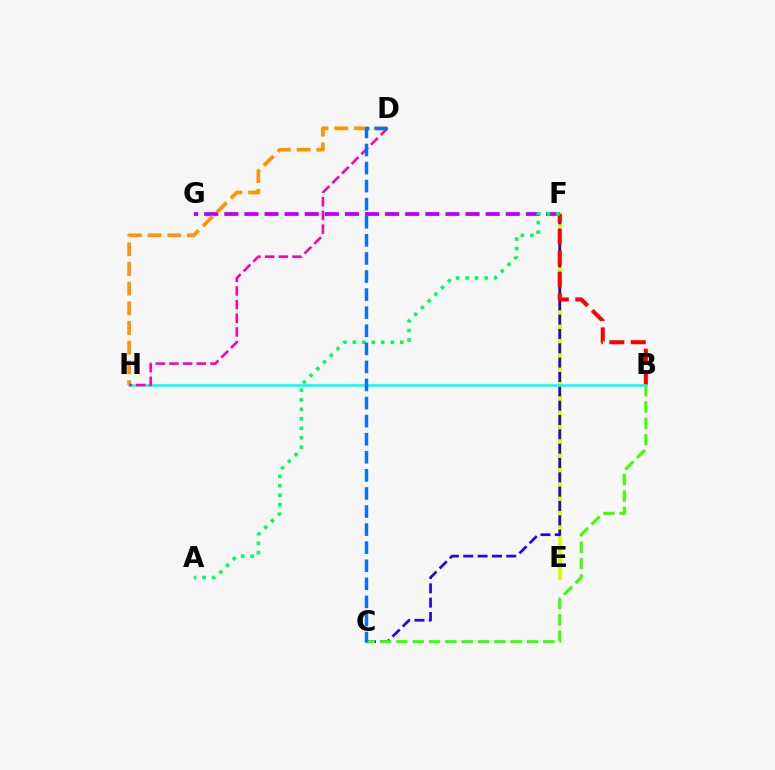{('E', 'F'): [{'color': '#d1ff00', 'line_style': 'solid', 'thickness': 2.74}], ('C', 'F'): [{'color': '#2500ff', 'line_style': 'dashed', 'thickness': 1.95}], ('B', 'C'): [{'color': '#3dff00', 'line_style': 'dashed', 'thickness': 2.22}], ('F', 'G'): [{'color': '#b900ff', 'line_style': 'dashed', 'thickness': 2.73}], ('D', 'H'): [{'color': '#ff9400', 'line_style': 'dashed', 'thickness': 2.67}, {'color': '#ff00ac', 'line_style': 'dashed', 'thickness': 1.85}], ('B', 'F'): [{'color': '#ff0000', 'line_style': 'dashed', 'thickness': 2.91}], ('A', 'F'): [{'color': '#00ff5c', 'line_style': 'dotted', 'thickness': 2.58}], ('B', 'H'): [{'color': '#00fff6', 'line_style': 'solid', 'thickness': 1.83}], ('C', 'D'): [{'color': '#0074ff', 'line_style': 'dashed', 'thickness': 2.46}]}